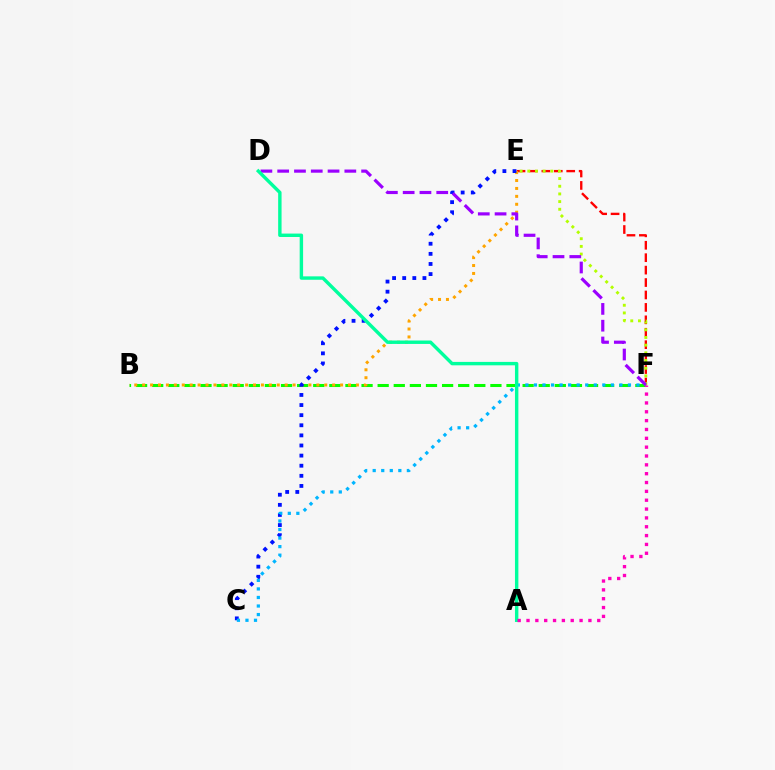{('E', 'F'): [{'color': '#ff0000', 'line_style': 'dashed', 'thickness': 1.69}, {'color': '#b3ff00', 'line_style': 'dotted', 'thickness': 2.09}], ('B', 'F'): [{'color': '#08ff00', 'line_style': 'dashed', 'thickness': 2.19}], ('B', 'E'): [{'color': '#ffa500', 'line_style': 'dotted', 'thickness': 2.15}], ('C', 'E'): [{'color': '#0010ff', 'line_style': 'dotted', 'thickness': 2.75}], ('C', 'F'): [{'color': '#00b5ff', 'line_style': 'dotted', 'thickness': 2.32}], ('D', 'F'): [{'color': '#9b00ff', 'line_style': 'dashed', 'thickness': 2.28}], ('A', 'D'): [{'color': '#00ff9d', 'line_style': 'solid', 'thickness': 2.46}], ('A', 'F'): [{'color': '#ff00bd', 'line_style': 'dotted', 'thickness': 2.4}]}